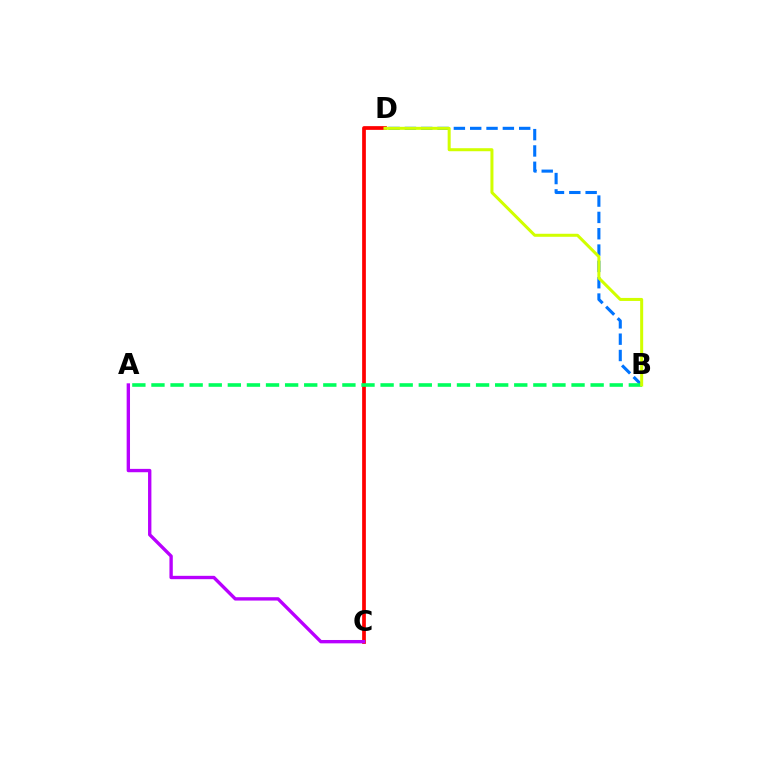{('B', 'D'): [{'color': '#0074ff', 'line_style': 'dashed', 'thickness': 2.22}, {'color': '#d1ff00', 'line_style': 'solid', 'thickness': 2.17}], ('C', 'D'): [{'color': '#ff0000', 'line_style': 'solid', 'thickness': 2.69}], ('A', 'B'): [{'color': '#00ff5c', 'line_style': 'dashed', 'thickness': 2.59}], ('A', 'C'): [{'color': '#b900ff', 'line_style': 'solid', 'thickness': 2.42}]}